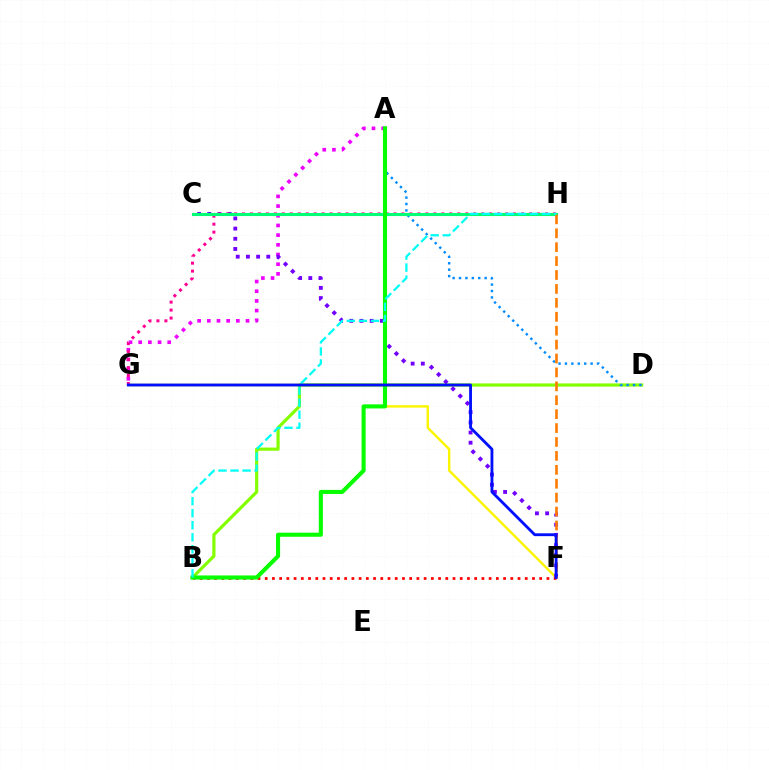{('A', 'G'): [{'color': '#ee00ff', 'line_style': 'dotted', 'thickness': 2.63}], ('F', 'G'): [{'color': '#fcf500', 'line_style': 'solid', 'thickness': 1.74}, {'color': '#0010ff', 'line_style': 'solid', 'thickness': 2.05}], ('B', 'D'): [{'color': '#84ff00', 'line_style': 'solid', 'thickness': 2.29}], ('C', 'F'): [{'color': '#7200ff', 'line_style': 'dotted', 'thickness': 2.77}], ('A', 'D'): [{'color': '#008cff', 'line_style': 'dotted', 'thickness': 1.74}], ('G', 'H'): [{'color': '#ff0094', 'line_style': 'dotted', 'thickness': 2.17}], ('C', 'H'): [{'color': '#00ff74', 'line_style': 'solid', 'thickness': 2.24}], ('B', 'F'): [{'color': '#ff0000', 'line_style': 'dotted', 'thickness': 1.96}], ('F', 'H'): [{'color': '#ff7c00', 'line_style': 'dashed', 'thickness': 1.89}], ('A', 'B'): [{'color': '#08ff00', 'line_style': 'solid', 'thickness': 2.95}], ('B', 'H'): [{'color': '#00fff6', 'line_style': 'dashed', 'thickness': 1.63}]}